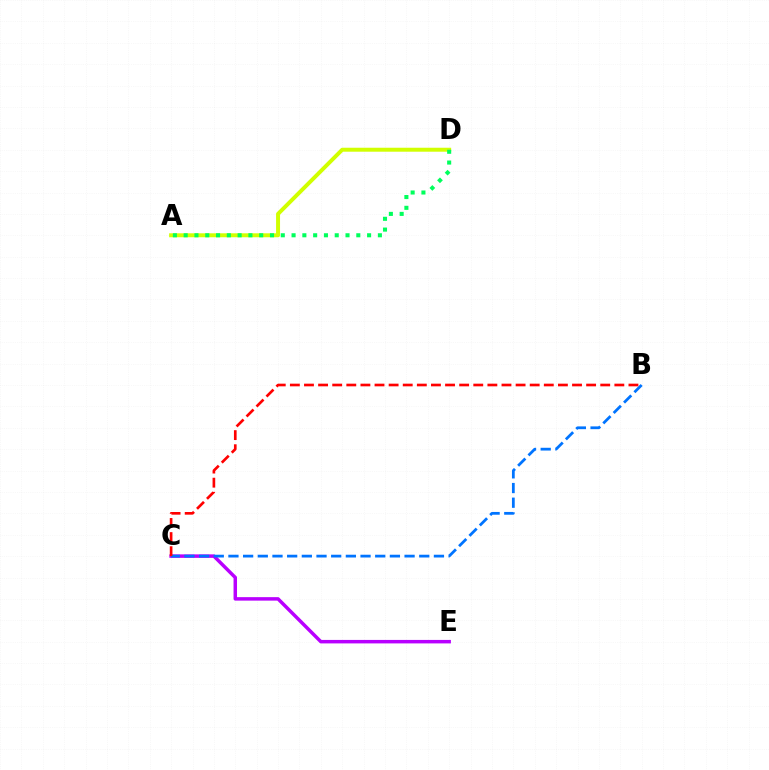{('C', 'E'): [{'color': '#b900ff', 'line_style': 'solid', 'thickness': 2.51}], ('A', 'D'): [{'color': '#d1ff00', 'line_style': 'solid', 'thickness': 2.85}, {'color': '#00ff5c', 'line_style': 'dotted', 'thickness': 2.93}], ('B', 'C'): [{'color': '#0074ff', 'line_style': 'dashed', 'thickness': 1.99}, {'color': '#ff0000', 'line_style': 'dashed', 'thickness': 1.92}]}